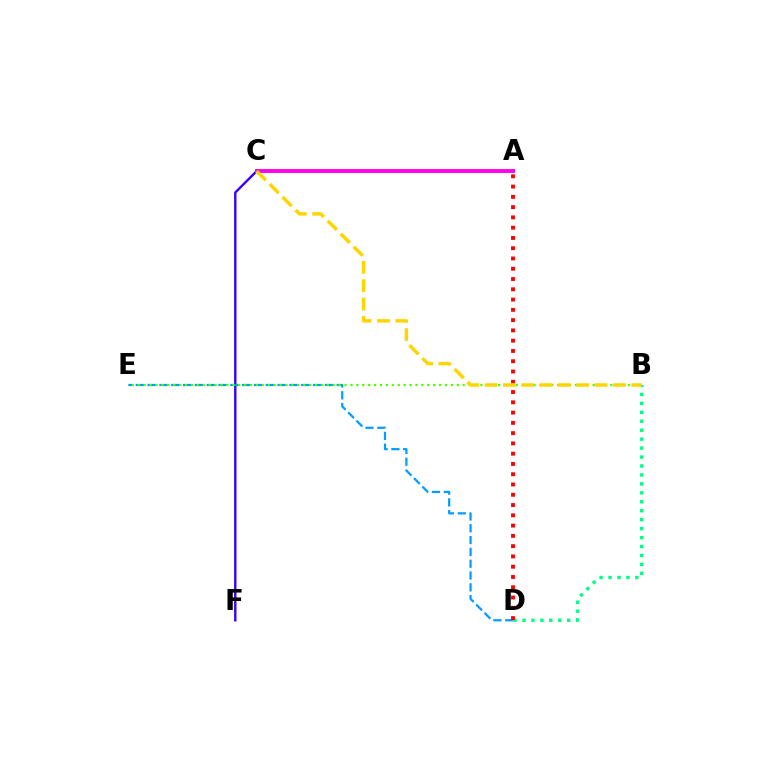{('C', 'F'): [{'color': '#3700ff', 'line_style': 'solid', 'thickness': 1.72}], ('B', 'D'): [{'color': '#00ff86', 'line_style': 'dotted', 'thickness': 2.43}], ('D', 'E'): [{'color': '#009eff', 'line_style': 'dashed', 'thickness': 1.6}], ('A', 'C'): [{'color': '#ff00ed', 'line_style': 'solid', 'thickness': 2.8}], ('B', 'E'): [{'color': '#4fff00', 'line_style': 'dotted', 'thickness': 1.6}], ('A', 'D'): [{'color': '#ff0000', 'line_style': 'dotted', 'thickness': 2.79}], ('B', 'C'): [{'color': '#ffd500', 'line_style': 'dashed', 'thickness': 2.49}]}